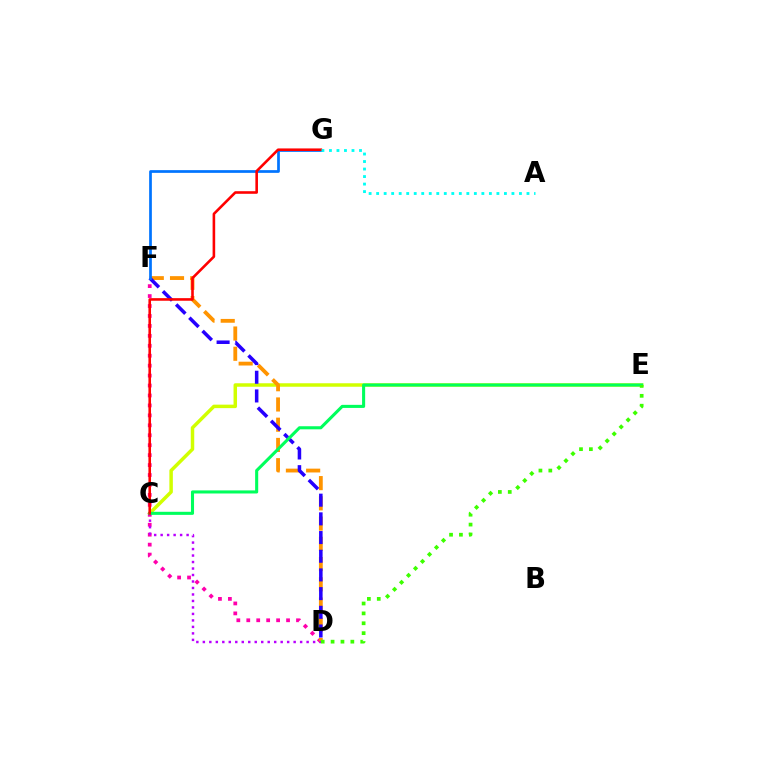{('C', 'E'): [{'color': '#d1ff00', 'line_style': 'solid', 'thickness': 2.51}, {'color': '#00ff5c', 'line_style': 'solid', 'thickness': 2.22}], ('D', 'F'): [{'color': '#ff00ac', 'line_style': 'dotted', 'thickness': 2.7}, {'color': '#ff9400', 'line_style': 'dashed', 'thickness': 2.75}, {'color': '#2500ff', 'line_style': 'dashed', 'thickness': 2.54}], ('C', 'D'): [{'color': '#b900ff', 'line_style': 'dotted', 'thickness': 1.76}], ('F', 'G'): [{'color': '#0074ff', 'line_style': 'solid', 'thickness': 1.96}], ('C', 'G'): [{'color': '#ff0000', 'line_style': 'solid', 'thickness': 1.87}], ('A', 'G'): [{'color': '#00fff6', 'line_style': 'dotted', 'thickness': 2.04}], ('D', 'E'): [{'color': '#3dff00', 'line_style': 'dotted', 'thickness': 2.69}]}